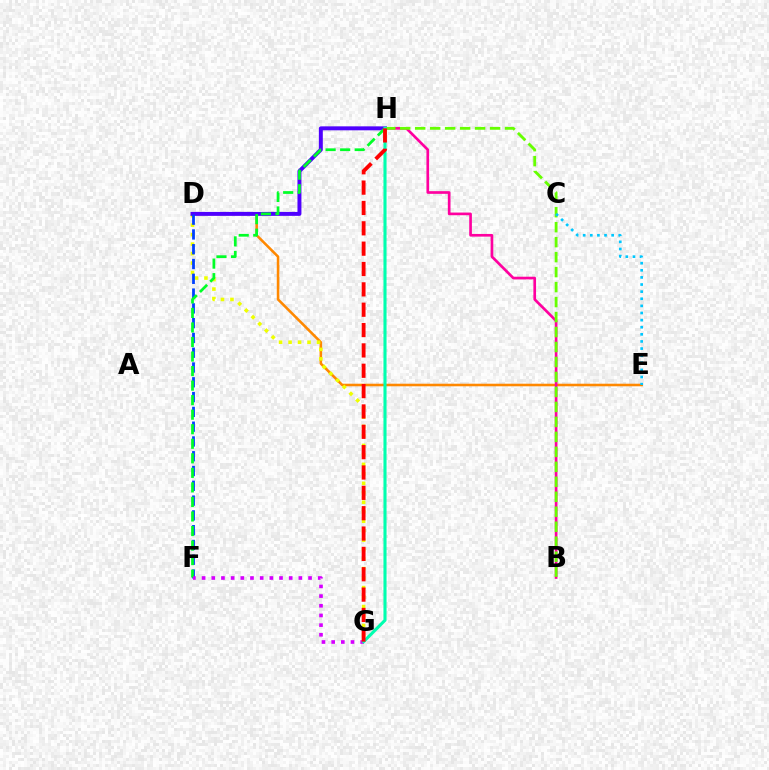{('D', 'E'): [{'color': '#ff8800', 'line_style': 'solid', 'thickness': 1.85}], ('D', 'G'): [{'color': '#eeff00', 'line_style': 'dotted', 'thickness': 2.58}], ('B', 'H'): [{'color': '#ff00a0', 'line_style': 'solid', 'thickness': 1.93}, {'color': '#66ff00', 'line_style': 'dashed', 'thickness': 2.03}], ('D', 'H'): [{'color': '#4f00ff', 'line_style': 'solid', 'thickness': 2.85}], ('D', 'F'): [{'color': '#003fff', 'line_style': 'dashed', 'thickness': 2.01}], ('C', 'E'): [{'color': '#00c7ff', 'line_style': 'dotted', 'thickness': 1.93}], ('F', 'H'): [{'color': '#00ff27', 'line_style': 'dashed', 'thickness': 1.98}], ('F', 'G'): [{'color': '#d600ff', 'line_style': 'dotted', 'thickness': 2.63}], ('G', 'H'): [{'color': '#00ffaf', 'line_style': 'solid', 'thickness': 2.23}, {'color': '#ff0000', 'line_style': 'dashed', 'thickness': 2.76}]}